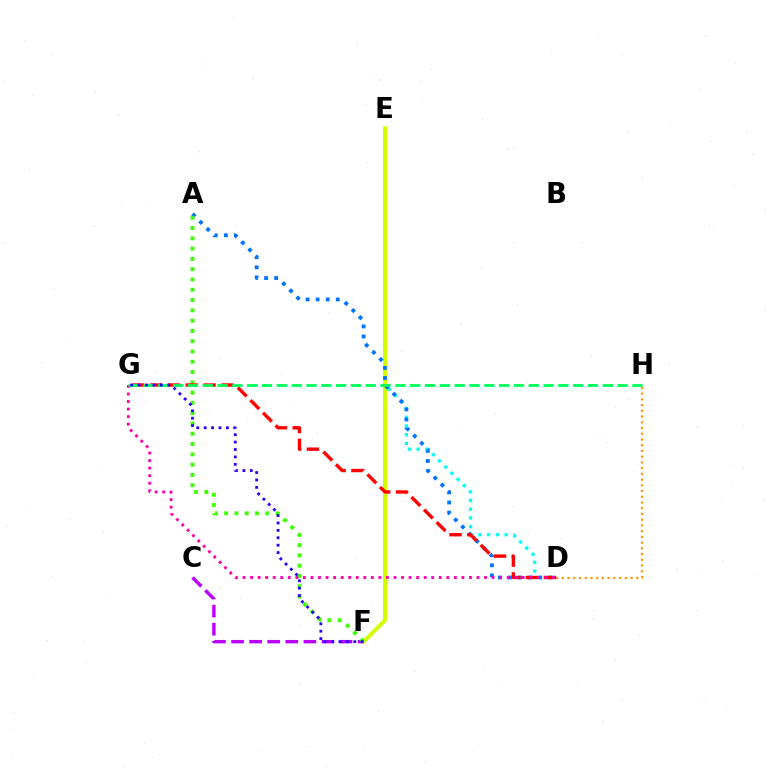{('D', 'E'): [{'color': '#00fff6', 'line_style': 'dotted', 'thickness': 2.37}], ('C', 'F'): [{'color': '#b900ff', 'line_style': 'dashed', 'thickness': 2.46}], ('E', 'F'): [{'color': '#d1ff00', 'line_style': 'solid', 'thickness': 2.89}], ('A', 'D'): [{'color': '#0074ff', 'line_style': 'dotted', 'thickness': 2.74}], ('D', 'H'): [{'color': '#ff9400', 'line_style': 'dotted', 'thickness': 1.56}], ('A', 'F'): [{'color': '#3dff00', 'line_style': 'dotted', 'thickness': 2.79}], ('D', 'G'): [{'color': '#ff0000', 'line_style': 'dashed', 'thickness': 2.42}, {'color': '#ff00ac', 'line_style': 'dotted', 'thickness': 2.05}], ('G', 'H'): [{'color': '#00ff5c', 'line_style': 'dashed', 'thickness': 2.01}], ('F', 'G'): [{'color': '#2500ff', 'line_style': 'dotted', 'thickness': 2.01}]}